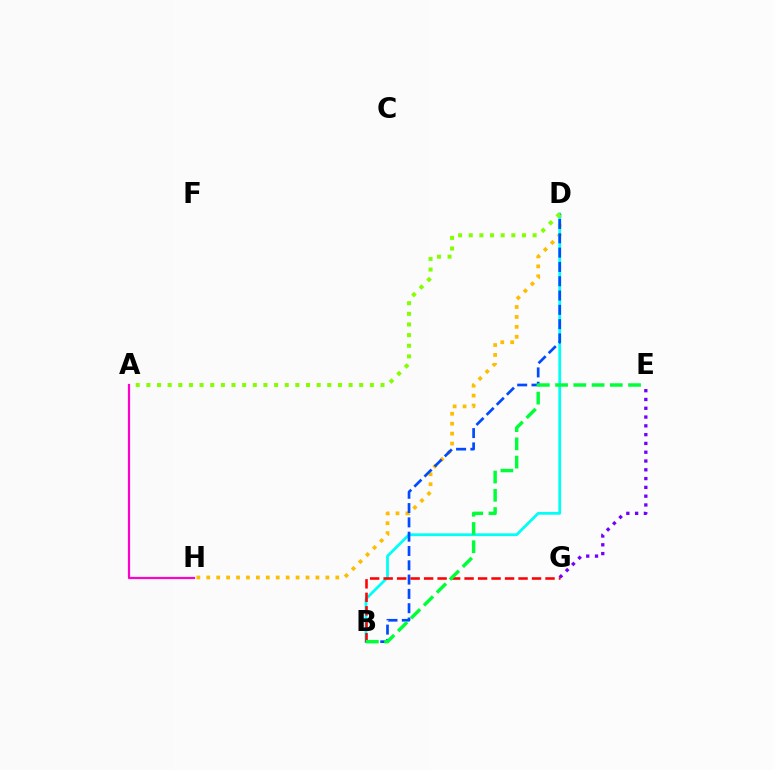{('D', 'H'): [{'color': '#ffbd00', 'line_style': 'dotted', 'thickness': 2.7}], ('B', 'D'): [{'color': '#00fff6', 'line_style': 'solid', 'thickness': 2.0}, {'color': '#004bff', 'line_style': 'dashed', 'thickness': 1.94}], ('E', 'G'): [{'color': '#7200ff', 'line_style': 'dotted', 'thickness': 2.39}], ('A', 'H'): [{'color': '#ff00cf', 'line_style': 'solid', 'thickness': 1.59}], ('B', 'G'): [{'color': '#ff0000', 'line_style': 'dashed', 'thickness': 1.83}], ('B', 'E'): [{'color': '#00ff39', 'line_style': 'dashed', 'thickness': 2.48}], ('A', 'D'): [{'color': '#84ff00', 'line_style': 'dotted', 'thickness': 2.89}]}